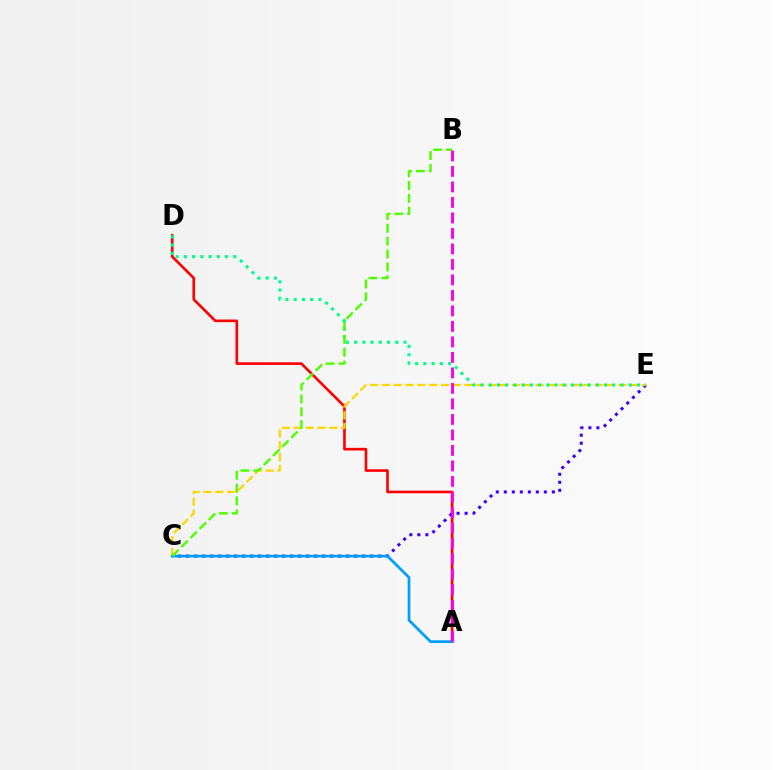{('A', 'D'): [{'color': '#ff0000', 'line_style': 'solid', 'thickness': 1.89}], ('C', 'E'): [{'color': '#3700ff', 'line_style': 'dotted', 'thickness': 2.18}, {'color': '#ffd500', 'line_style': 'dashed', 'thickness': 1.61}], ('D', 'E'): [{'color': '#00ff86', 'line_style': 'dotted', 'thickness': 2.24}], ('A', 'C'): [{'color': '#009eff', 'line_style': 'solid', 'thickness': 1.97}], ('B', 'C'): [{'color': '#4fff00', 'line_style': 'dashed', 'thickness': 1.75}], ('A', 'B'): [{'color': '#ff00ed', 'line_style': 'dashed', 'thickness': 2.11}]}